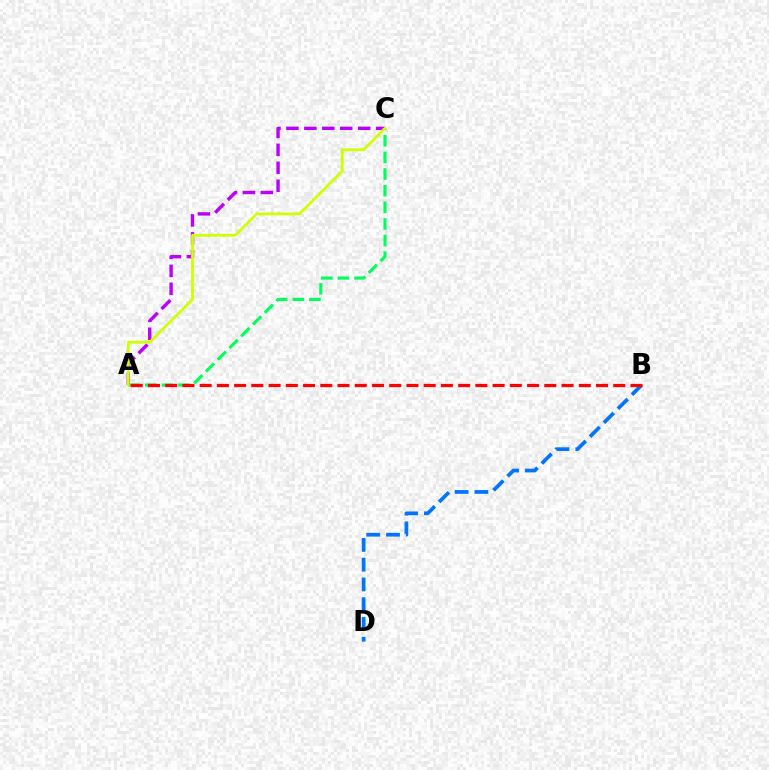{('B', 'D'): [{'color': '#0074ff', 'line_style': 'dashed', 'thickness': 2.69}], ('A', 'C'): [{'color': '#00ff5c', 'line_style': 'dashed', 'thickness': 2.26}, {'color': '#b900ff', 'line_style': 'dashed', 'thickness': 2.44}, {'color': '#d1ff00', 'line_style': 'solid', 'thickness': 2.01}], ('A', 'B'): [{'color': '#ff0000', 'line_style': 'dashed', 'thickness': 2.34}]}